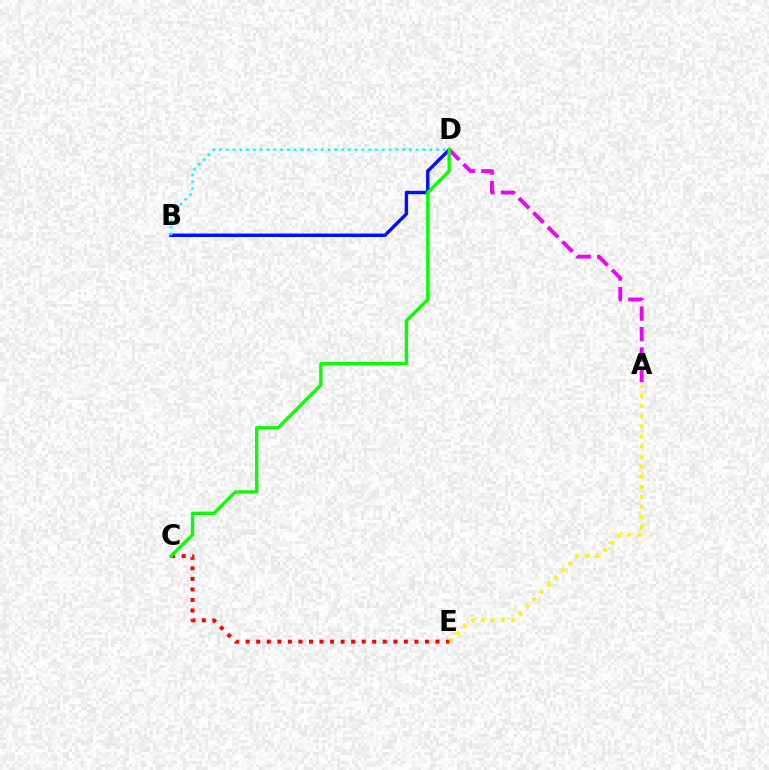{('B', 'D'): [{'color': '#0010ff', 'line_style': 'solid', 'thickness': 2.46}, {'color': '#00fff6', 'line_style': 'dotted', 'thickness': 1.84}], ('A', 'D'): [{'color': '#ee00ff', 'line_style': 'dashed', 'thickness': 2.78}], ('A', 'E'): [{'color': '#fcf500', 'line_style': 'dotted', 'thickness': 2.74}], ('C', 'E'): [{'color': '#ff0000', 'line_style': 'dotted', 'thickness': 2.86}], ('C', 'D'): [{'color': '#08ff00', 'line_style': 'solid', 'thickness': 2.4}]}